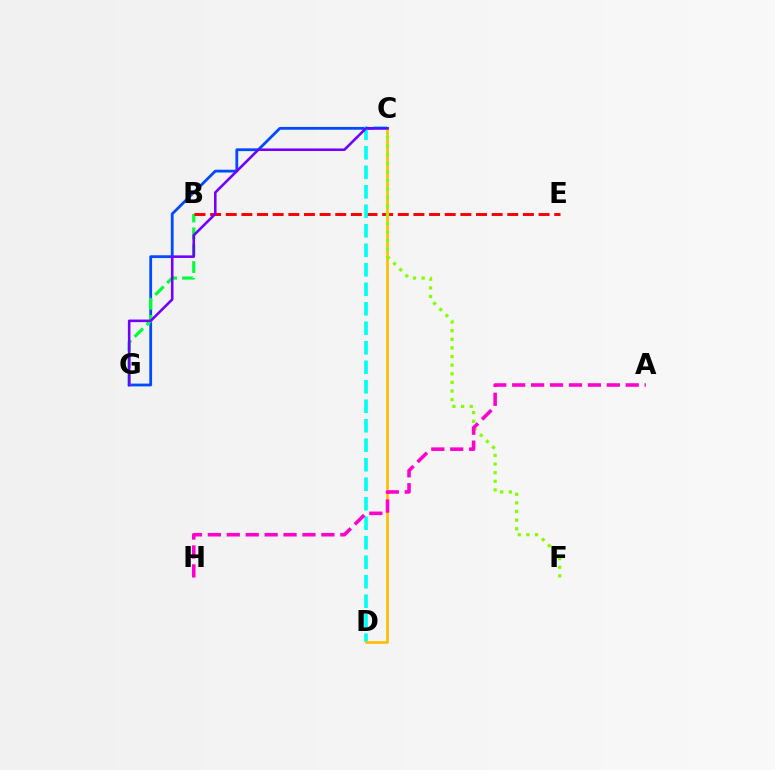{('C', 'G'): [{'color': '#004bff', 'line_style': 'solid', 'thickness': 2.01}, {'color': '#7200ff', 'line_style': 'solid', 'thickness': 1.86}], ('B', 'G'): [{'color': '#00ff39', 'line_style': 'dashed', 'thickness': 2.29}], ('B', 'E'): [{'color': '#ff0000', 'line_style': 'dashed', 'thickness': 2.12}], ('C', 'D'): [{'color': '#00fff6', 'line_style': 'dashed', 'thickness': 2.65}, {'color': '#ffbd00', 'line_style': 'solid', 'thickness': 1.92}], ('C', 'F'): [{'color': '#84ff00', 'line_style': 'dotted', 'thickness': 2.34}], ('A', 'H'): [{'color': '#ff00cf', 'line_style': 'dashed', 'thickness': 2.57}]}